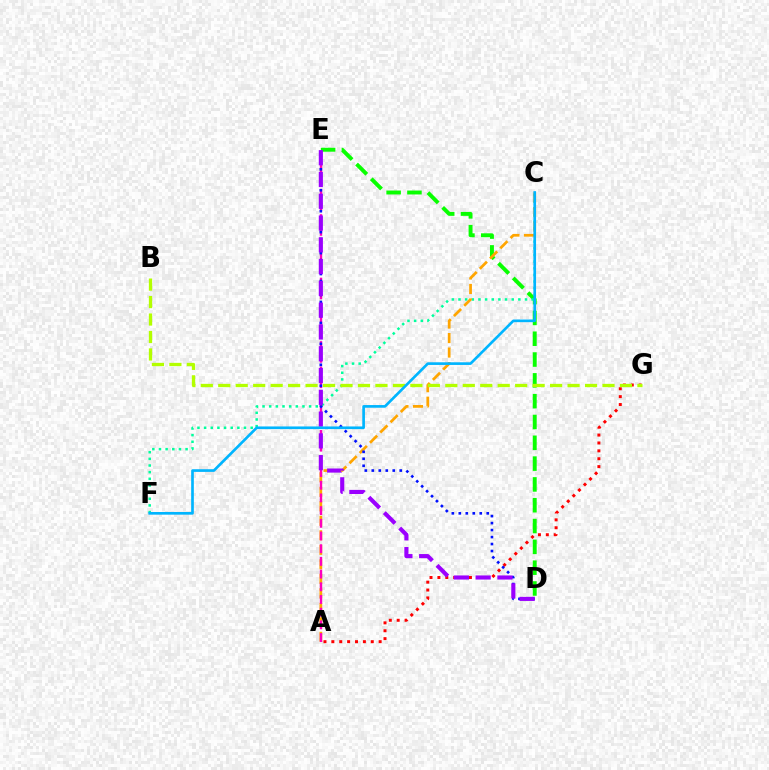{('D', 'E'): [{'color': '#08ff00', 'line_style': 'dashed', 'thickness': 2.83}, {'color': '#0010ff', 'line_style': 'dotted', 'thickness': 1.9}, {'color': '#9b00ff', 'line_style': 'dashed', 'thickness': 2.96}], ('A', 'G'): [{'color': '#ff0000', 'line_style': 'dotted', 'thickness': 2.14}], ('C', 'F'): [{'color': '#00ff9d', 'line_style': 'dotted', 'thickness': 1.81}, {'color': '#00b5ff', 'line_style': 'solid', 'thickness': 1.92}], ('A', 'C'): [{'color': '#ffa500', 'line_style': 'dashed', 'thickness': 1.97}], ('A', 'E'): [{'color': '#ff00bd', 'line_style': 'dashed', 'thickness': 1.72}], ('B', 'G'): [{'color': '#b3ff00', 'line_style': 'dashed', 'thickness': 2.37}]}